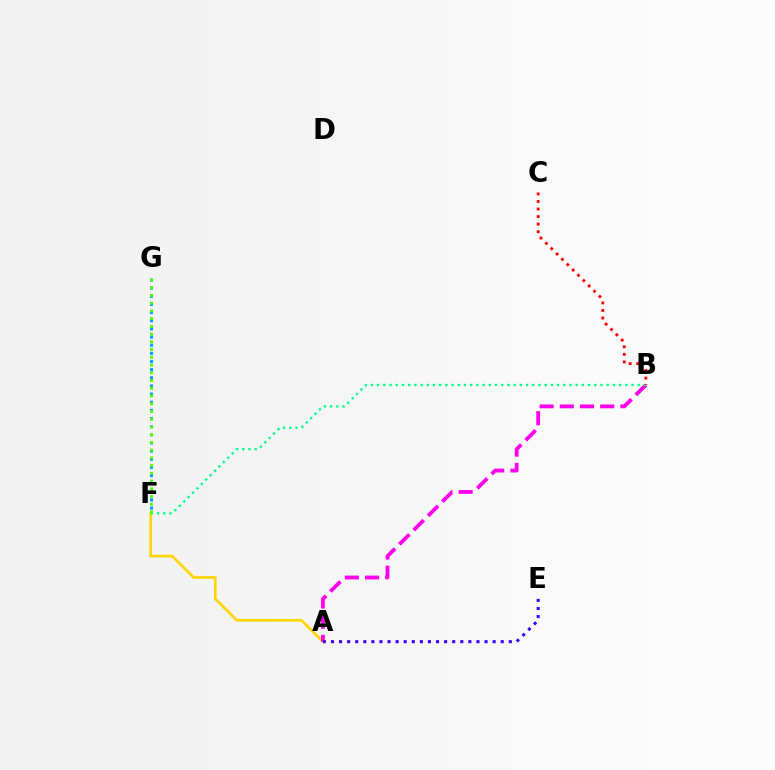{('A', 'F'): [{'color': '#ffd500', 'line_style': 'solid', 'thickness': 1.92}], ('F', 'G'): [{'color': '#009eff', 'line_style': 'dotted', 'thickness': 2.21}, {'color': '#4fff00', 'line_style': 'dotted', 'thickness': 2.1}], ('A', 'B'): [{'color': '#ff00ed', 'line_style': 'dashed', 'thickness': 2.74}], ('B', 'F'): [{'color': '#00ff86', 'line_style': 'dotted', 'thickness': 1.69}], ('B', 'C'): [{'color': '#ff0000', 'line_style': 'dotted', 'thickness': 2.05}], ('A', 'E'): [{'color': '#3700ff', 'line_style': 'dotted', 'thickness': 2.2}]}